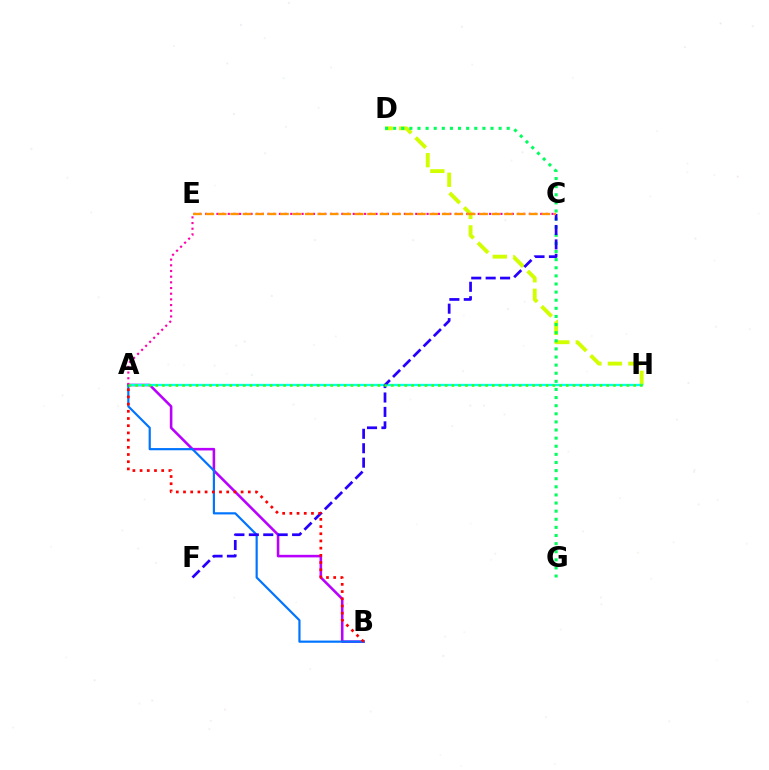{('D', 'H'): [{'color': '#d1ff00', 'line_style': 'dashed', 'thickness': 2.78}], ('A', 'B'): [{'color': '#b900ff', 'line_style': 'solid', 'thickness': 1.85}, {'color': '#0074ff', 'line_style': 'solid', 'thickness': 1.57}, {'color': '#ff0000', 'line_style': 'dotted', 'thickness': 1.96}], ('D', 'G'): [{'color': '#00ff5c', 'line_style': 'dotted', 'thickness': 2.2}], ('A', 'H'): [{'color': '#00fff6', 'line_style': 'solid', 'thickness': 1.67}, {'color': '#3dff00', 'line_style': 'dotted', 'thickness': 1.83}], ('A', 'C'): [{'color': '#ff00ac', 'line_style': 'dotted', 'thickness': 1.54}], ('C', 'F'): [{'color': '#2500ff', 'line_style': 'dashed', 'thickness': 1.96}], ('C', 'E'): [{'color': '#ff9400', 'line_style': 'dashed', 'thickness': 1.69}]}